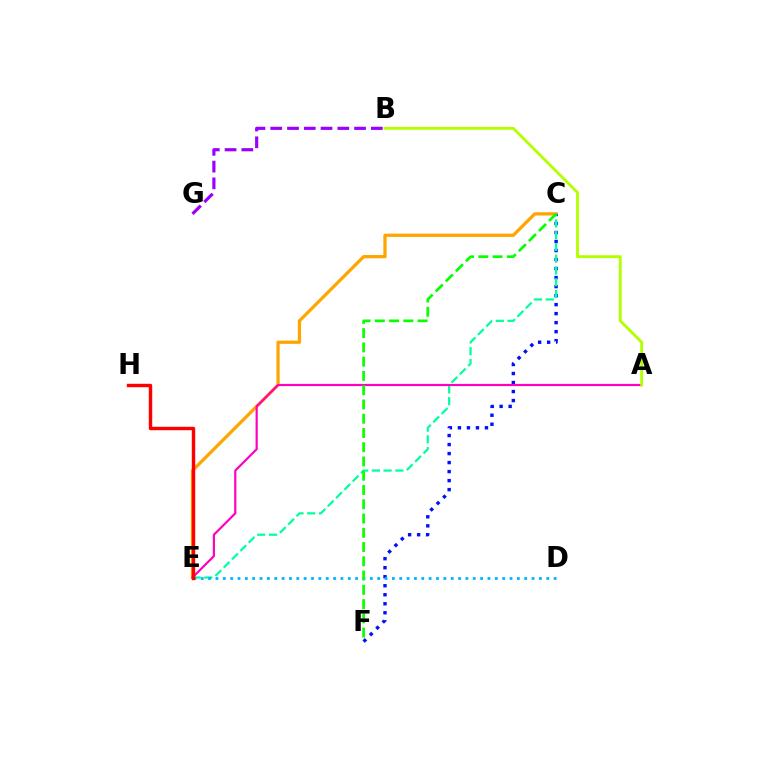{('C', 'E'): [{'color': '#ffa500', 'line_style': 'solid', 'thickness': 2.35}, {'color': '#00ff9d', 'line_style': 'dashed', 'thickness': 1.6}], ('C', 'F'): [{'color': '#0010ff', 'line_style': 'dotted', 'thickness': 2.45}, {'color': '#08ff00', 'line_style': 'dashed', 'thickness': 1.94}], ('B', 'G'): [{'color': '#9b00ff', 'line_style': 'dashed', 'thickness': 2.28}], ('A', 'E'): [{'color': '#ff00bd', 'line_style': 'solid', 'thickness': 1.57}], ('D', 'E'): [{'color': '#00b5ff', 'line_style': 'dotted', 'thickness': 2.0}], ('A', 'B'): [{'color': '#b3ff00', 'line_style': 'solid', 'thickness': 2.06}], ('E', 'H'): [{'color': '#ff0000', 'line_style': 'solid', 'thickness': 2.46}]}